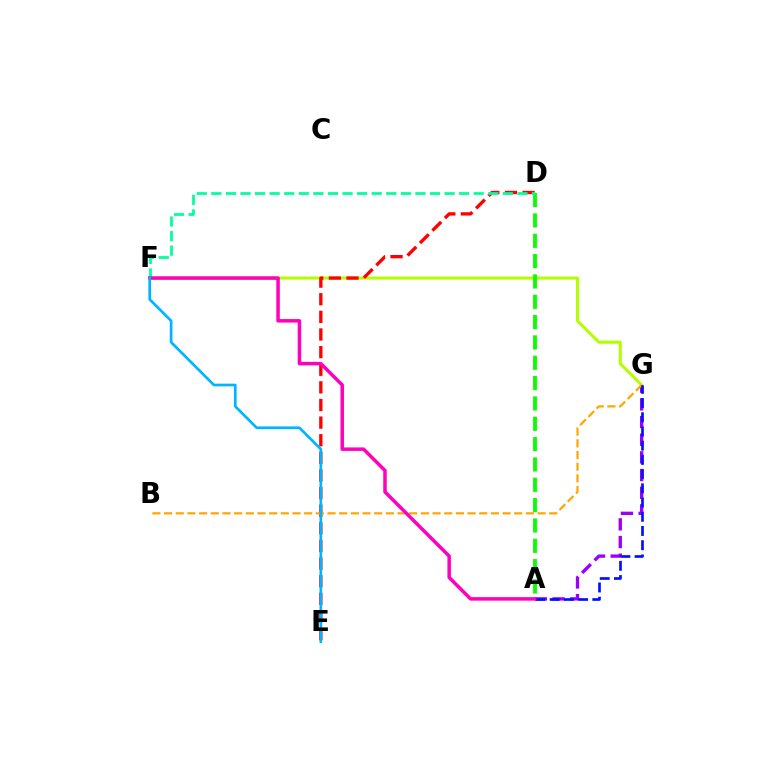{('F', 'G'): [{'color': '#b3ff00', 'line_style': 'solid', 'thickness': 2.2}], ('A', 'D'): [{'color': '#08ff00', 'line_style': 'dashed', 'thickness': 2.76}], ('D', 'E'): [{'color': '#ff0000', 'line_style': 'dashed', 'thickness': 2.39}], ('D', 'F'): [{'color': '#00ff9d', 'line_style': 'dashed', 'thickness': 1.98}], ('A', 'G'): [{'color': '#9b00ff', 'line_style': 'dashed', 'thickness': 2.4}, {'color': '#0010ff', 'line_style': 'dashed', 'thickness': 1.93}], ('B', 'G'): [{'color': '#ffa500', 'line_style': 'dashed', 'thickness': 1.59}], ('A', 'F'): [{'color': '#ff00bd', 'line_style': 'solid', 'thickness': 2.52}], ('E', 'F'): [{'color': '#00b5ff', 'line_style': 'solid', 'thickness': 1.94}]}